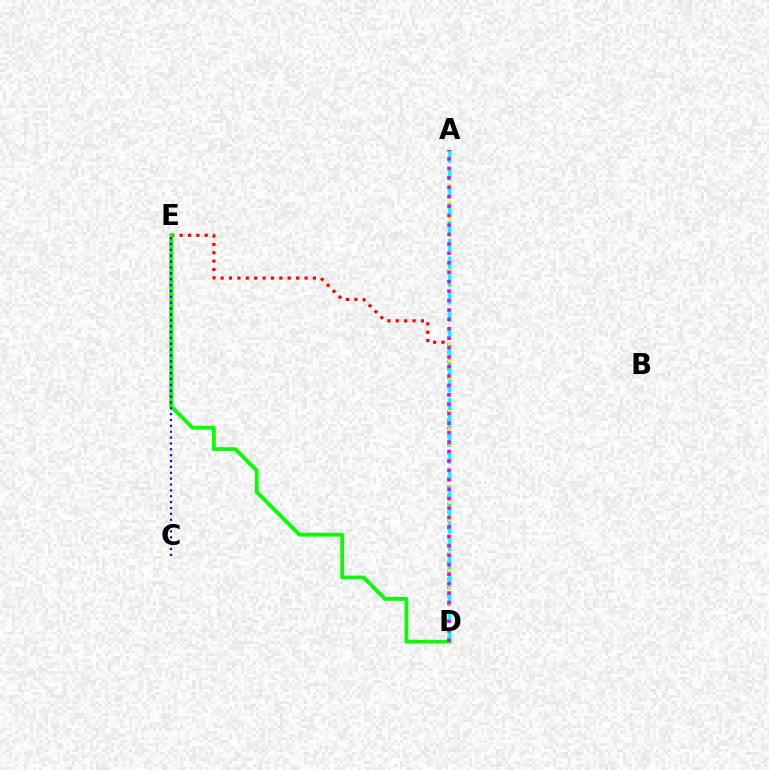{('D', 'E'): [{'color': '#ff0000', 'line_style': 'dotted', 'thickness': 2.28}, {'color': '#08ff00', 'line_style': 'solid', 'thickness': 2.73}], ('A', 'D'): [{'color': '#fcf500', 'line_style': 'dotted', 'thickness': 2.27}, {'color': '#00fff6', 'line_style': 'dashed', 'thickness': 2.4}, {'color': '#ee00ff', 'line_style': 'dotted', 'thickness': 2.56}], ('C', 'E'): [{'color': '#0010ff', 'line_style': 'dotted', 'thickness': 1.59}]}